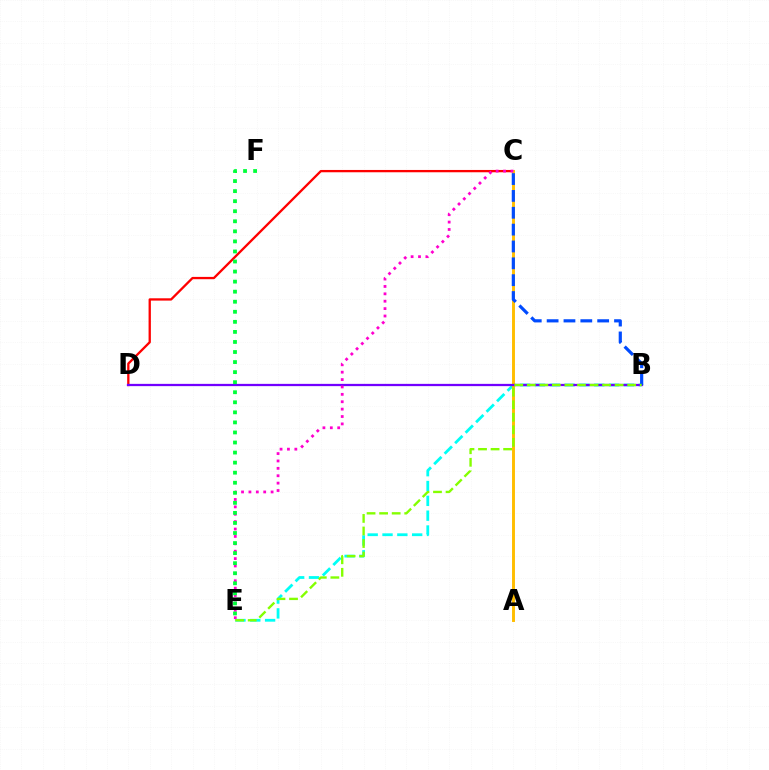{('C', 'D'): [{'color': '#ff0000', 'line_style': 'solid', 'thickness': 1.66}], ('B', 'E'): [{'color': '#00fff6', 'line_style': 'dashed', 'thickness': 2.01}, {'color': '#84ff00', 'line_style': 'dashed', 'thickness': 1.7}], ('A', 'C'): [{'color': '#ffbd00', 'line_style': 'solid', 'thickness': 2.11}], ('B', 'D'): [{'color': '#7200ff', 'line_style': 'solid', 'thickness': 1.63}], ('B', 'C'): [{'color': '#004bff', 'line_style': 'dashed', 'thickness': 2.29}], ('C', 'E'): [{'color': '#ff00cf', 'line_style': 'dotted', 'thickness': 2.01}], ('E', 'F'): [{'color': '#00ff39', 'line_style': 'dotted', 'thickness': 2.73}]}